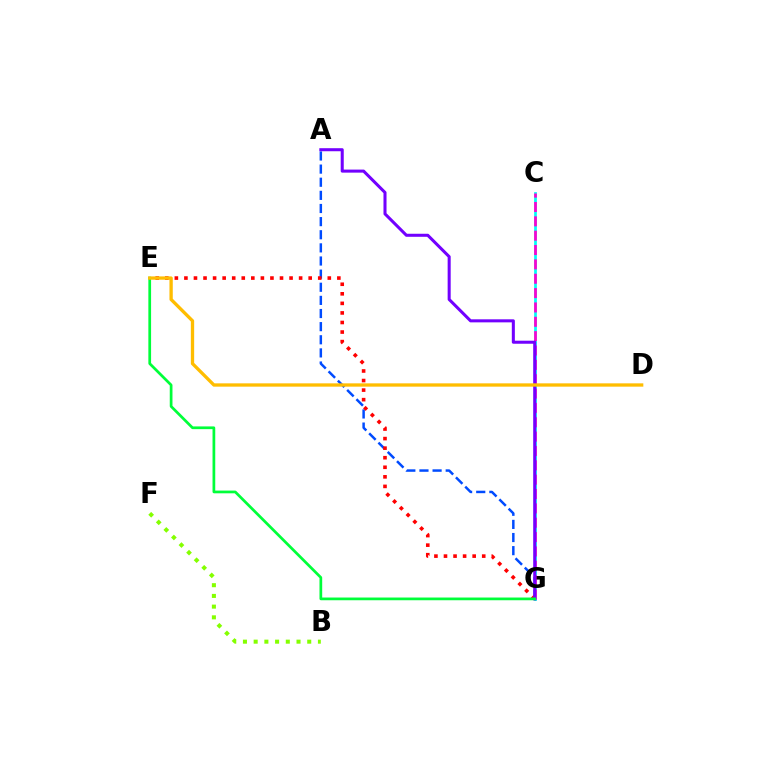{('A', 'G'): [{'color': '#004bff', 'line_style': 'dashed', 'thickness': 1.78}, {'color': '#7200ff', 'line_style': 'solid', 'thickness': 2.19}], ('E', 'G'): [{'color': '#ff0000', 'line_style': 'dotted', 'thickness': 2.6}, {'color': '#00ff39', 'line_style': 'solid', 'thickness': 1.96}], ('C', 'G'): [{'color': '#00fff6', 'line_style': 'solid', 'thickness': 1.97}, {'color': '#ff00cf', 'line_style': 'dashed', 'thickness': 1.95}], ('B', 'F'): [{'color': '#84ff00', 'line_style': 'dotted', 'thickness': 2.91}], ('D', 'E'): [{'color': '#ffbd00', 'line_style': 'solid', 'thickness': 2.39}]}